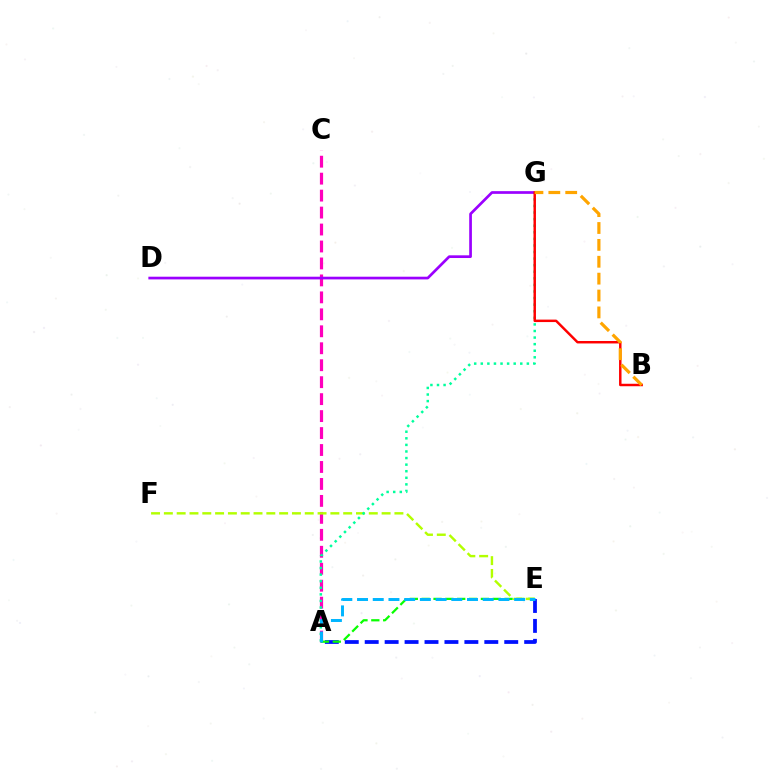{('A', 'E'): [{'color': '#0010ff', 'line_style': 'dashed', 'thickness': 2.71}, {'color': '#08ff00', 'line_style': 'dashed', 'thickness': 1.61}, {'color': '#00b5ff', 'line_style': 'dashed', 'thickness': 2.13}], ('A', 'C'): [{'color': '#ff00bd', 'line_style': 'dashed', 'thickness': 2.3}], ('E', 'F'): [{'color': '#b3ff00', 'line_style': 'dashed', 'thickness': 1.74}], ('A', 'G'): [{'color': '#00ff9d', 'line_style': 'dotted', 'thickness': 1.79}], ('D', 'G'): [{'color': '#9b00ff', 'line_style': 'solid', 'thickness': 1.94}], ('B', 'G'): [{'color': '#ff0000', 'line_style': 'solid', 'thickness': 1.77}, {'color': '#ffa500', 'line_style': 'dashed', 'thickness': 2.29}]}